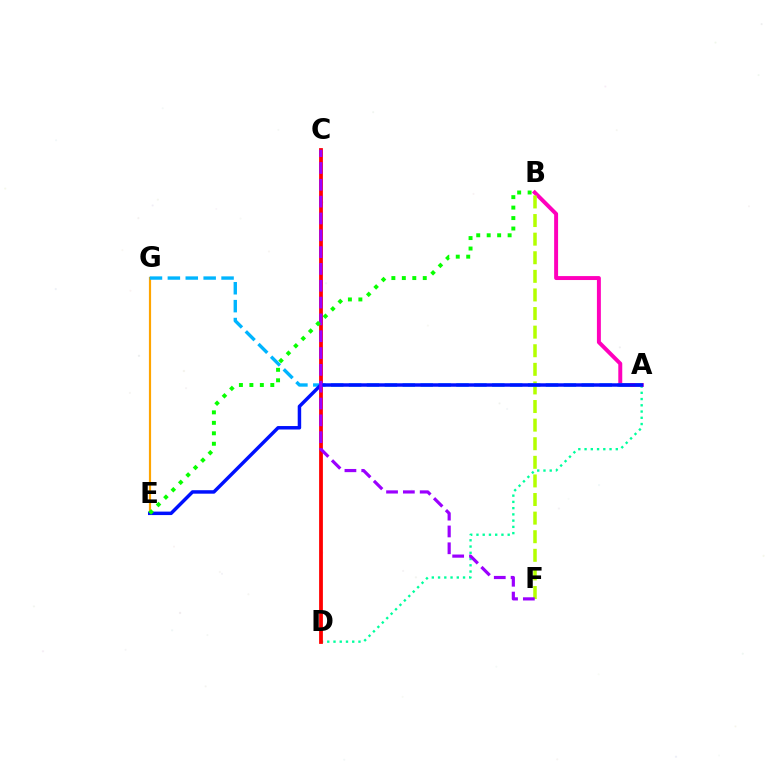{('E', 'G'): [{'color': '#ffa500', 'line_style': 'solid', 'thickness': 1.57}], ('A', 'D'): [{'color': '#00ff9d', 'line_style': 'dotted', 'thickness': 1.7}], ('A', 'B'): [{'color': '#ff00bd', 'line_style': 'solid', 'thickness': 2.84}], ('C', 'D'): [{'color': '#ff0000', 'line_style': 'solid', 'thickness': 2.72}], ('B', 'F'): [{'color': '#b3ff00', 'line_style': 'dashed', 'thickness': 2.53}], ('A', 'G'): [{'color': '#00b5ff', 'line_style': 'dashed', 'thickness': 2.43}], ('A', 'E'): [{'color': '#0010ff', 'line_style': 'solid', 'thickness': 2.5}], ('C', 'F'): [{'color': '#9b00ff', 'line_style': 'dashed', 'thickness': 2.29}], ('B', 'E'): [{'color': '#08ff00', 'line_style': 'dotted', 'thickness': 2.84}]}